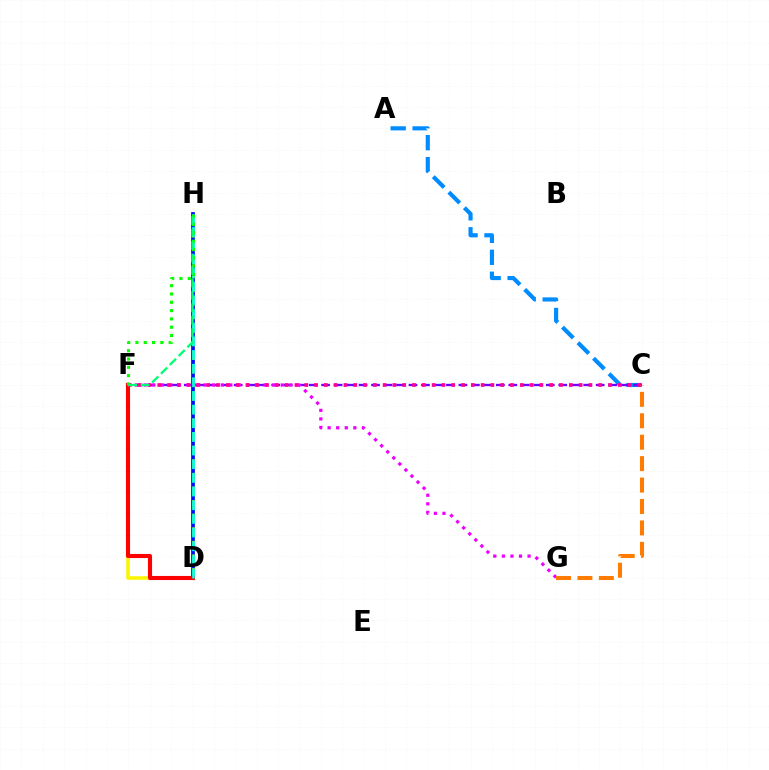{('D', 'H'): [{'color': '#0010ff', 'line_style': 'solid', 'thickness': 2.71}, {'color': '#84ff00', 'line_style': 'dashed', 'thickness': 1.85}, {'color': '#00fff6', 'line_style': 'dashed', 'thickness': 1.86}], ('A', 'C'): [{'color': '#008cff', 'line_style': 'dashed', 'thickness': 2.98}], ('C', 'F'): [{'color': '#7200ff', 'line_style': 'dashed', 'thickness': 1.7}, {'color': '#ff0094', 'line_style': 'dotted', 'thickness': 2.66}], ('D', 'F'): [{'color': '#fcf500', 'line_style': 'solid', 'thickness': 2.54}, {'color': '#ff0000', 'line_style': 'solid', 'thickness': 2.95}], ('F', 'G'): [{'color': '#ee00ff', 'line_style': 'dotted', 'thickness': 2.33}], ('F', 'H'): [{'color': '#08ff00', 'line_style': 'dotted', 'thickness': 2.26}, {'color': '#00ff74', 'line_style': 'dashed', 'thickness': 1.69}], ('C', 'G'): [{'color': '#ff7c00', 'line_style': 'dashed', 'thickness': 2.91}]}